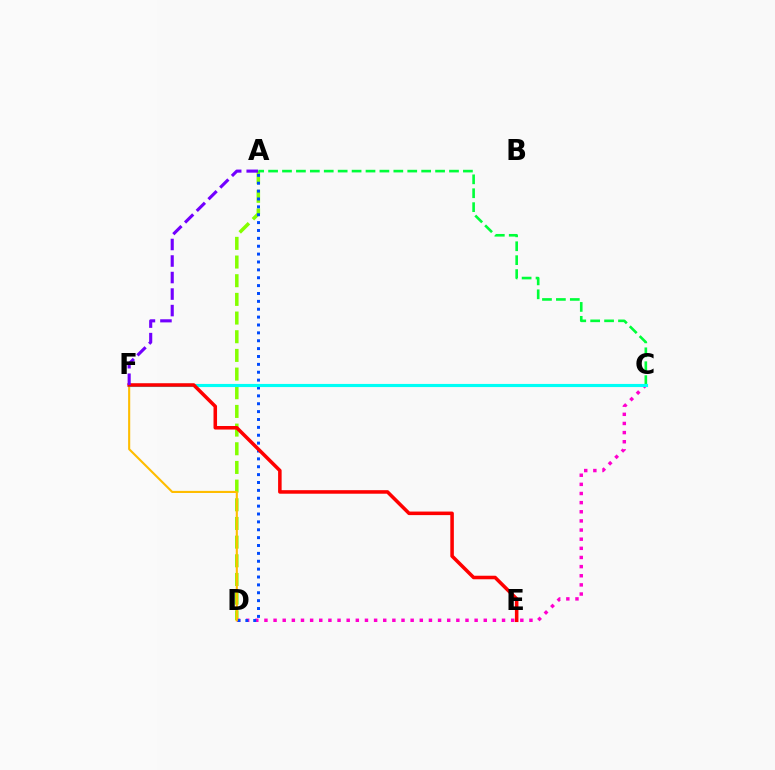{('A', 'D'): [{'color': '#84ff00', 'line_style': 'dashed', 'thickness': 2.54}, {'color': '#004bff', 'line_style': 'dotted', 'thickness': 2.14}], ('C', 'D'): [{'color': '#ff00cf', 'line_style': 'dotted', 'thickness': 2.48}], ('A', 'C'): [{'color': '#00ff39', 'line_style': 'dashed', 'thickness': 1.89}], ('D', 'F'): [{'color': '#ffbd00', 'line_style': 'solid', 'thickness': 1.52}], ('C', 'F'): [{'color': '#00fff6', 'line_style': 'solid', 'thickness': 2.26}], ('E', 'F'): [{'color': '#ff0000', 'line_style': 'solid', 'thickness': 2.55}], ('A', 'F'): [{'color': '#7200ff', 'line_style': 'dashed', 'thickness': 2.24}]}